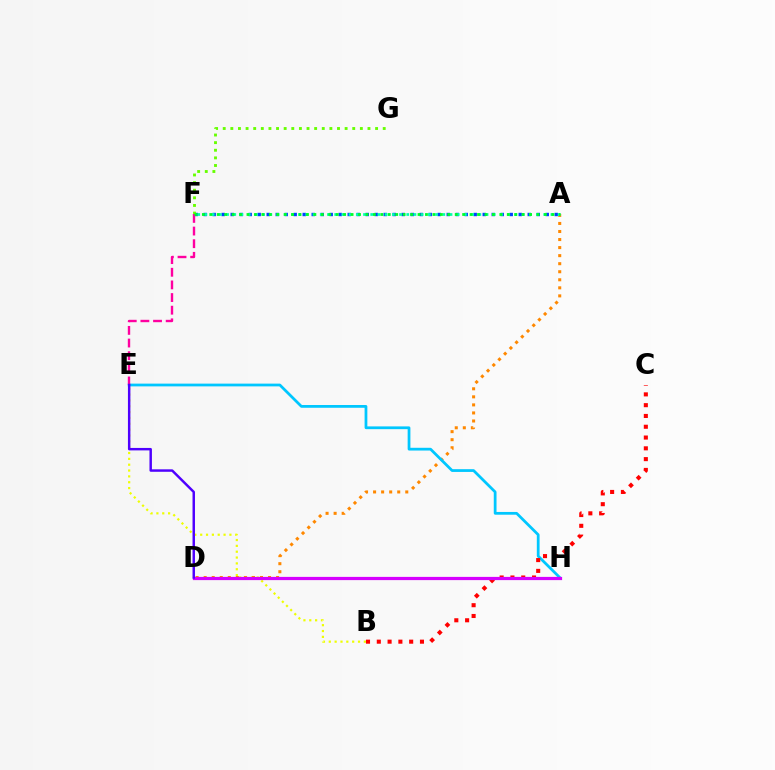{('B', 'E'): [{'color': '#eeff00', 'line_style': 'dotted', 'thickness': 1.59}], ('A', 'D'): [{'color': '#ff8800', 'line_style': 'dotted', 'thickness': 2.19}], ('A', 'F'): [{'color': '#003fff', 'line_style': 'dotted', 'thickness': 2.45}, {'color': '#00ffaf', 'line_style': 'dotted', 'thickness': 1.96}, {'color': '#00ff27', 'line_style': 'dotted', 'thickness': 2.02}], ('E', 'H'): [{'color': '#00c7ff', 'line_style': 'solid', 'thickness': 1.99}], ('B', 'C'): [{'color': '#ff0000', 'line_style': 'dotted', 'thickness': 2.93}], ('D', 'H'): [{'color': '#d600ff', 'line_style': 'solid', 'thickness': 2.32}], ('F', 'G'): [{'color': '#66ff00', 'line_style': 'dotted', 'thickness': 2.07}], ('E', 'F'): [{'color': '#ff00a0', 'line_style': 'dashed', 'thickness': 1.72}], ('D', 'E'): [{'color': '#4f00ff', 'line_style': 'solid', 'thickness': 1.77}]}